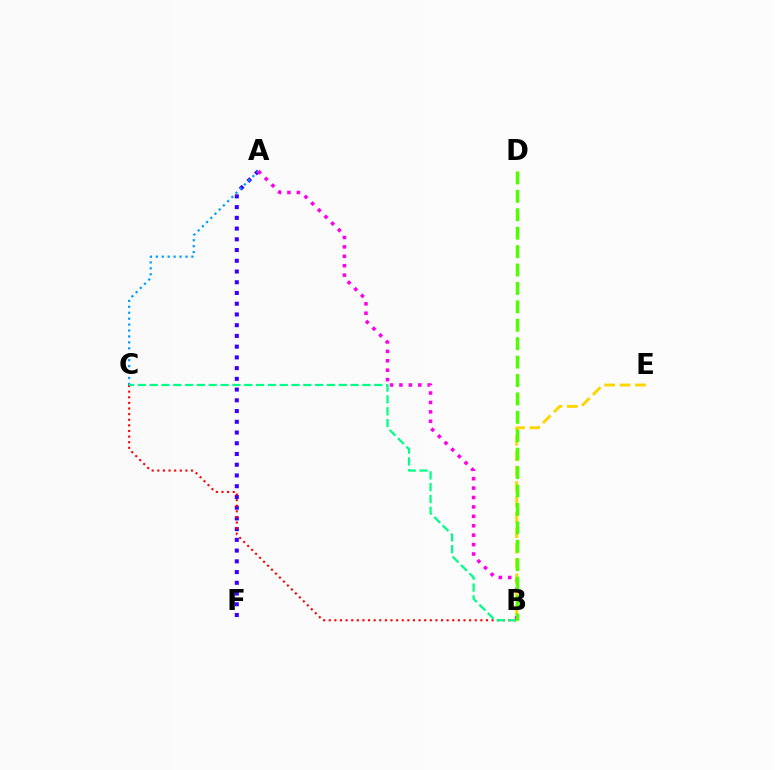{('A', 'F'): [{'color': '#3700ff', 'line_style': 'dotted', 'thickness': 2.92}], ('A', 'C'): [{'color': '#009eff', 'line_style': 'dotted', 'thickness': 1.61}], ('B', 'C'): [{'color': '#ff0000', 'line_style': 'dotted', 'thickness': 1.53}, {'color': '#00ff86', 'line_style': 'dashed', 'thickness': 1.61}], ('A', 'B'): [{'color': '#ff00ed', 'line_style': 'dotted', 'thickness': 2.56}], ('B', 'E'): [{'color': '#ffd500', 'line_style': 'dashed', 'thickness': 2.09}], ('B', 'D'): [{'color': '#4fff00', 'line_style': 'dashed', 'thickness': 2.5}]}